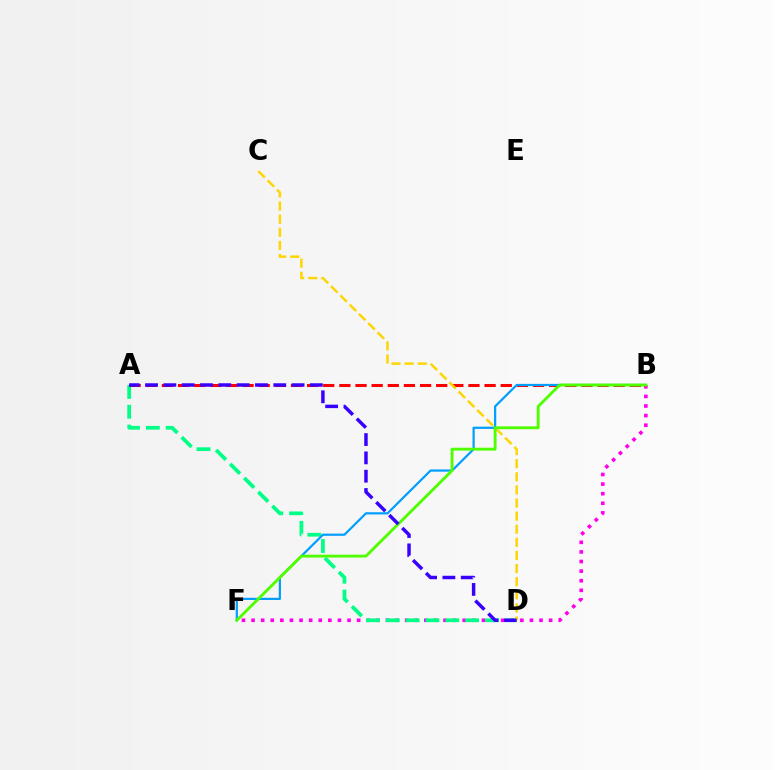{('B', 'F'): [{'color': '#ff00ed', 'line_style': 'dotted', 'thickness': 2.61}, {'color': '#009eff', 'line_style': 'solid', 'thickness': 1.59}, {'color': '#4fff00', 'line_style': 'solid', 'thickness': 2.07}], ('A', 'D'): [{'color': '#00ff86', 'line_style': 'dashed', 'thickness': 2.69}, {'color': '#3700ff', 'line_style': 'dashed', 'thickness': 2.49}], ('A', 'B'): [{'color': '#ff0000', 'line_style': 'dashed', 'thickness': 2.19}], ('C', 'D'): [{'color': '#ffd500', 'line_style': 'dashed', 'thickness': 1.78}]}